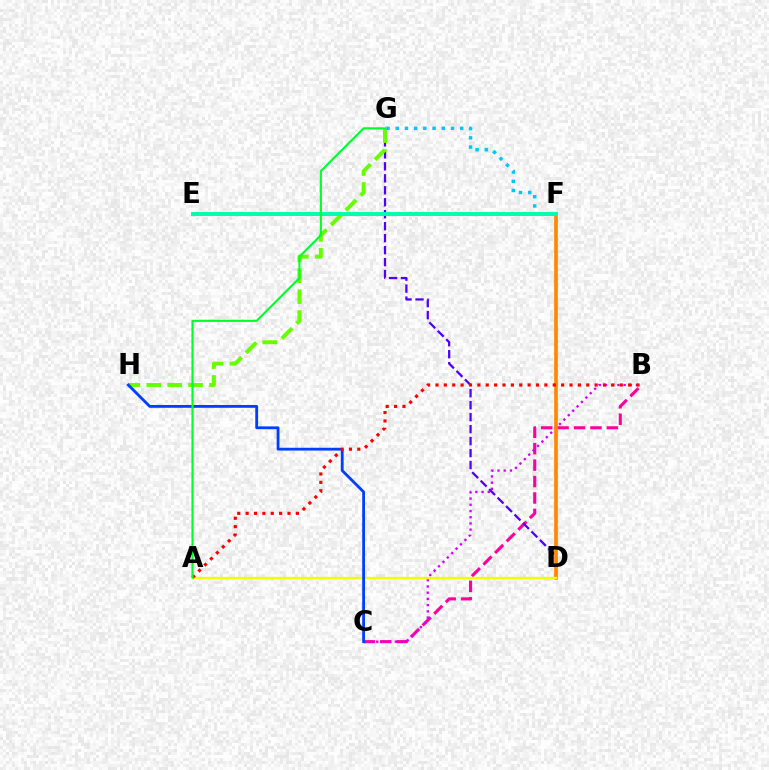{('B', 'C'): [{'color': '#ff00a0', 'line_style': 'dashed', 'thickness': 2.23}, {'color': '#d600ff', 'line_style': 'dotted', 'thickness': 1.69}], ('D', 'G'): [{'color': '#4f00ff', 'line_style': 'dashed', 'thickness': 1.63}], ('G', 'H'): [{'color': '#66ff00', 'line_style': 'dashed', 'thickness': 2.84}], ('D', 'F'): [{'color': '#ff8800', 'line_style': 'solid', 'thickness': 2.63}], ('A', 'D'): [{'color': '#eeff00', 'line_style': 'solid', 'thickness': 1.71}], ('F', 'G'): [{'color': '#00c7ff', 'line_style': 'dotted', 'thickness': 2.5}], ('C', 'H'): [{'color': '#003fff', 'line_style': 'solid', 'thickness': 2.02}], ('E', 'F'): [{'color': '#00ffaf', 'line_style': 'solid', 'thickness': 2.84}], ('A', 'B'): [{'color': '#ff0000', 'line_style': 'dotted', 'thickness': 2.28}], ('A', 'G'): [{'color': '#00ff27', 'line_style': 'solid', 'thickness': 1.53}]}